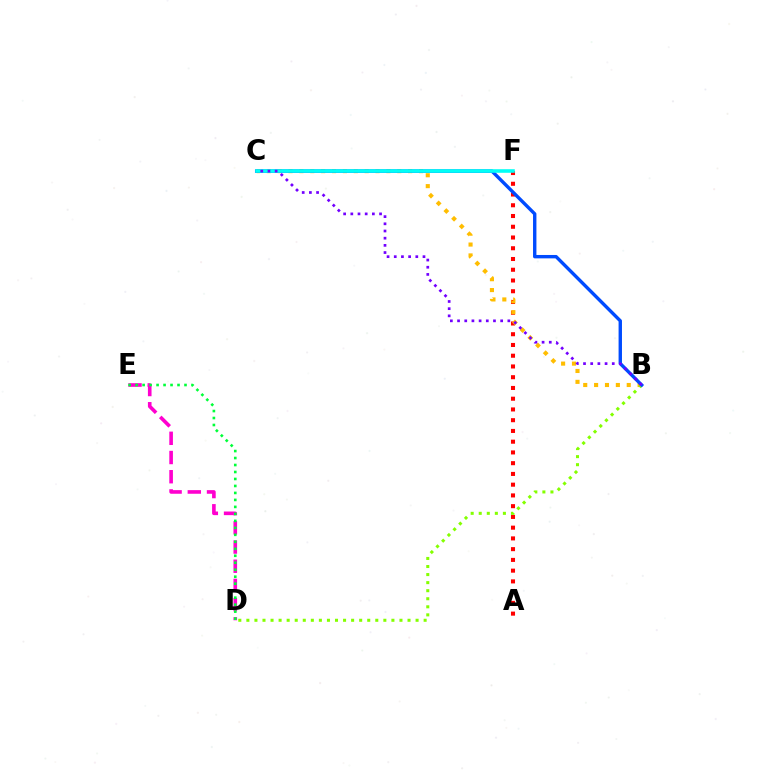{('A', 'F'): [{'color': '#ff0000', 'line_style': 'dotted', 'thickness': 2.92}], ('D', 'E'): [{'color': '#ff00cf', 'line_style': 'dashed', 'thickness': 2.61}, {'color': '#00ff39', 'line_style': 'dotted', 'thickness': 1.9}], ('B', 'C'): [{'color': '#ffbd00', 'line_style': 'dotted', 'thickness': 2.96}, {'color': '#004bff', 'line_style': 'solid', 'thickness': 2.44}, {'color': '#7200ff', 'line_style': 'dotted', 'thickness': 1.95}], ('B', 'D'): [{'color': '#84ff00', 'line_style': 'dotted', 'thickness': 2.19}], ('C', 'F'): [{'color': '#00fff6', 'line_style': 'solid', 'thickness': 2.58}]}